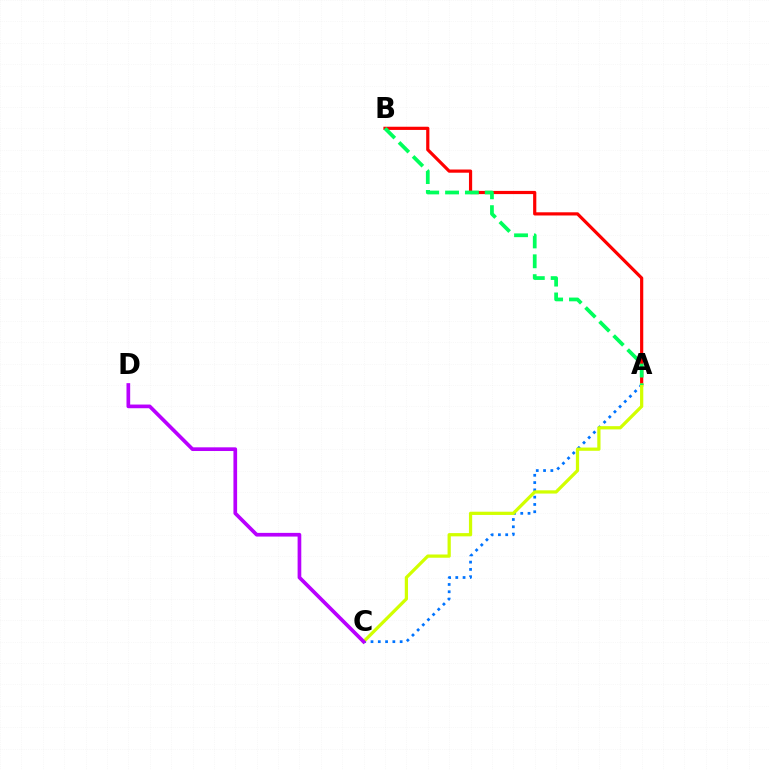{('A', 'B'): [{'color': '#ff0000', 'line_style': 'solid', 'thickness': 2.3}, {'color': '#00ff5c', 'line_style': 'dashed', 'thickness': 2.7}], ('A', 'C'): [{'color': '#0074ff', 'line_style': 'dotted', 'thickness': 1.98}, {'color': '#d1ff00', 'line_style': 'solid', 'thickness': 2.33}], ('C', 'D'): [{'color': '#b900ff', 'line_style': 'solid', 'thickness': 2.65}]}